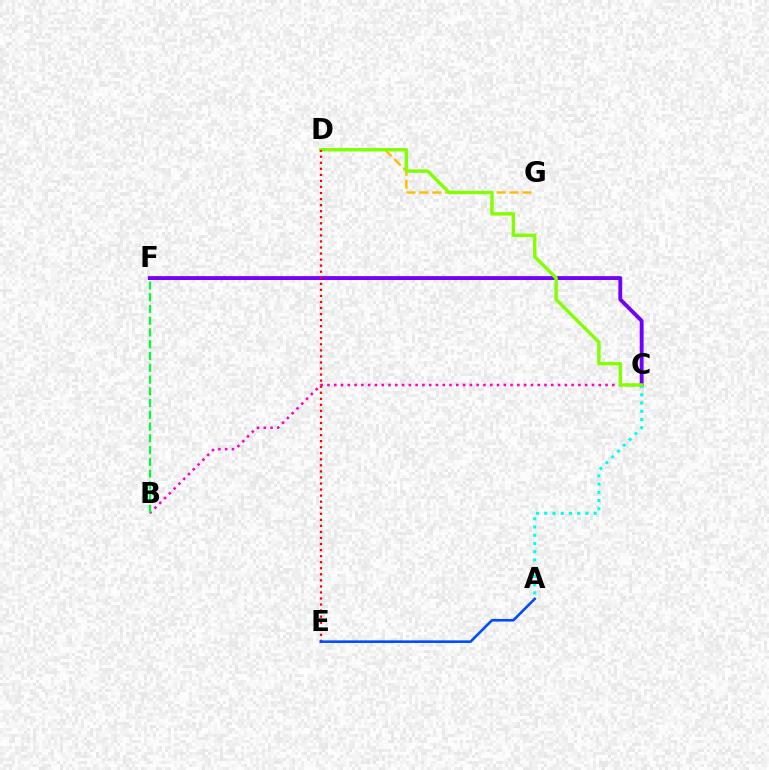{('C', 'F'): [{'color': '#7200ff', 'line_style': 'solid', 'thickness': 2.78}], ('A', 'C'): [{'color': '#00fff6', 'line_style': 'dotted', 'thickness': 2.24}], ('D', 'G'): [{'color': '#ffbd00', 'line_style': 'dashed', 'thickness': 1.75}], ('B', 'C'): [{'color': '#ff00cf', 'line_style': 'dotted', 'thickness': 1.84}], ('C', 'D'): [{'color': '#84ff00', 'line_style': 'solid', 'thickness': 2.45}], ('D', 'E'): [{'color': '#ff0000', 'line_style': 'dotted', 'thickness': 1.64}], ('A', 'E'): [{'color': '#004bff', 'line_style': 'solid', 'thickness': 1.87}], ('B', 'F'): [{'color': '#00ff39', 'line_style': 'dashed', 'thickness': 1.6}]}